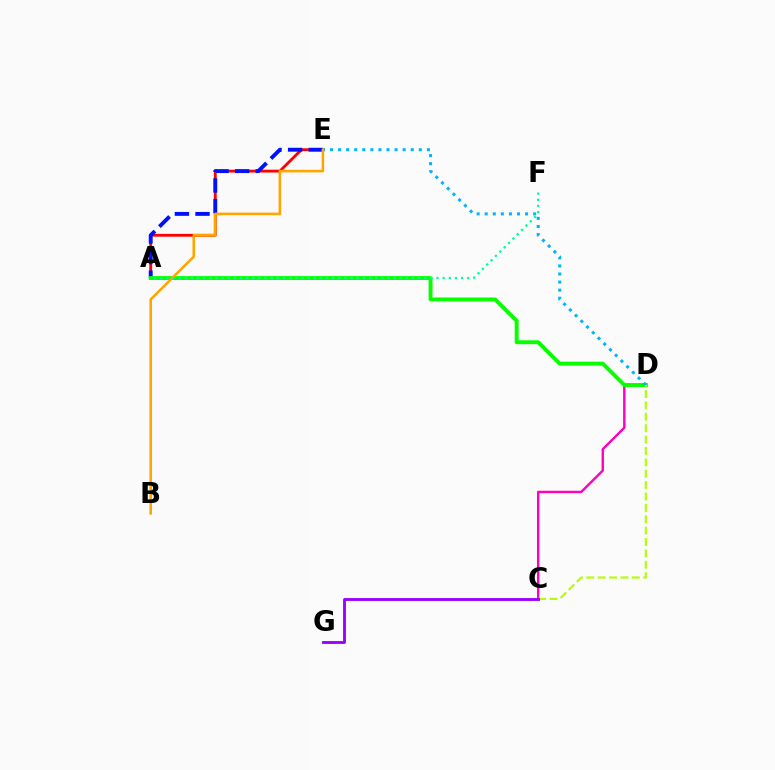{('C', 'D'): [{'color': '#ff00bd', 'line_style': 'solid', 'thickness': 1.73}, {'color': '#b3ff00', 'line_style': 'dashed', 'thickness': 1.55}], ('A', 'E'): [{'color': '#ff0000', 'line_style': 'solid', 'thickness': 2.04}, {'color': '#0010ff', 'line_style': 'dashed', 'thickness': 2.8}], ('A', 'D'): [{'color': '#08ff00', 'line_style': 'solid', 'thickness': 2.81}], ('D', 'E'): [{'color': '#00b5ff', 'line_style': 'dotted', 'thickness': 2.19}], ('B', 'E'): [{'color': '#ffa500', 'line_style': 'solid', 'thickness': 1.85}], ('C', 'G'): [{'color': '#9b00ff', 'line_style': 'solid', 'thickness': 2.06}], ('A', 'F'): [{'color': '#00ff9d', 'line_style': 'dotted', 'thickness': 1.67}]}